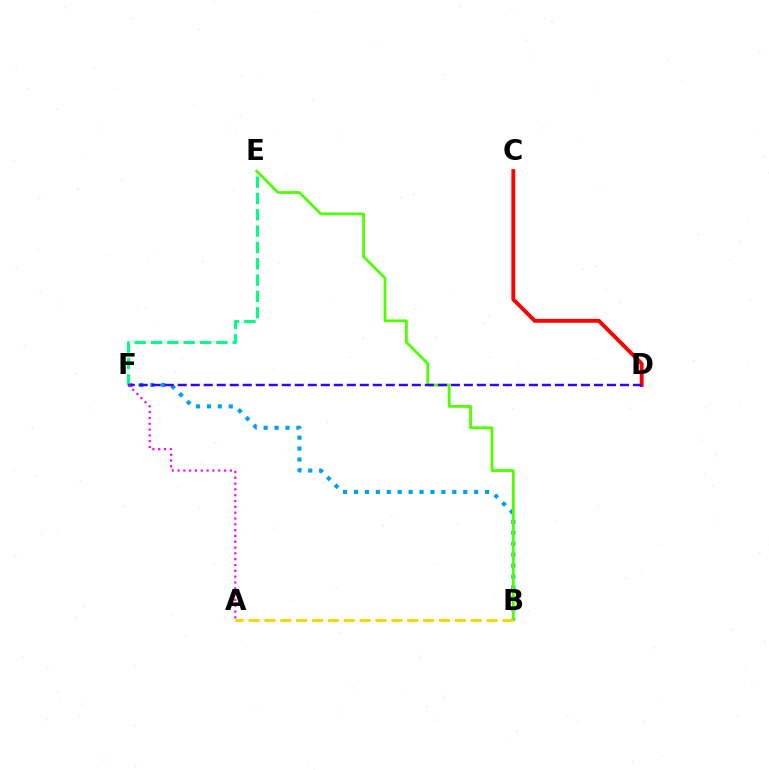{('B', 'F'): [{'color': '#009eff', 'line_style': 'dotted', 'thickness': 2.97}], ('B', 'E'): [{'color': '#4fff00', 'line_style': 'solid', 'thickness': 2.0}], ('C', 'D'): [{'color': '#ff0000', 'line_style': 'solid', 'thickness': 2.82}], ('E', 'F'): [{'color': '#00ff86', 'line_style': 'dashed', 'thickness': 2.22}], ('D', 'F'): [{'color': '#3700ff', 'line_style': 'dashed', 'thickness': 1.77}], ('A', 'F'): [{'color': '#ff00ed', 'line_style': 'dotted', 'thickness': 1.58}], ('A', 'B'): [{'color': '#ffd500', 'line_style': 'dashed', 'thickness': 2.16}]}